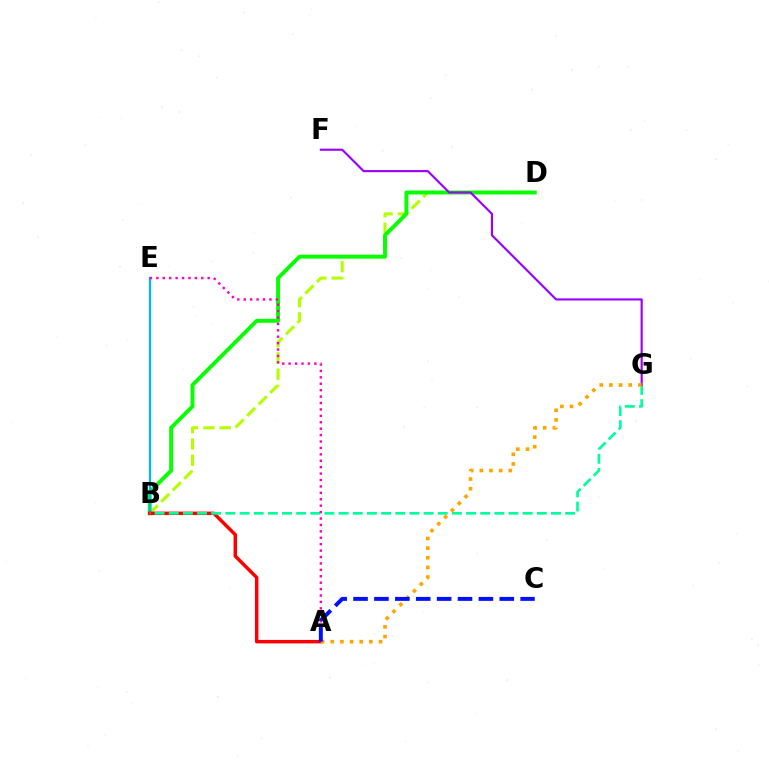{('B', 'D'): [{'color': '#b3ff00', 'line_style': 'dashed', 'thickness': 2.21}, {'color': '#08ff00', 'line_style': 'solid', 'thickness': 2.81}], ('B', 'E'): [{'color': '#00b5ff', 'line_style': 'solid', 'thickness': 1.6}], ('A', 'B'): [{'color': '#ff0000', 'line_style': 'solid', 'thickness': 2.5}], ('B', 'G'): [{'color': '#00ff9d', 'line_style': 'dashed', 'thickness': 1.92}], ('F', 'G'): [{'color': '#9b00ff', 'line_style': 'solid', 'thickness': 1.54}], ('A', 'E'): [{'color': '#ff00bd', 'line_style': 'dotted', 'thickness': 1.74}], ('A', 'G'): [{'color': '#ffa500', 'line_style': 'dotted', 'thickness': 2.62}], ('A', 'C'): [{'color': '#0010ff', 'line_style': 'dashed', 'thickness': 2.84}]}